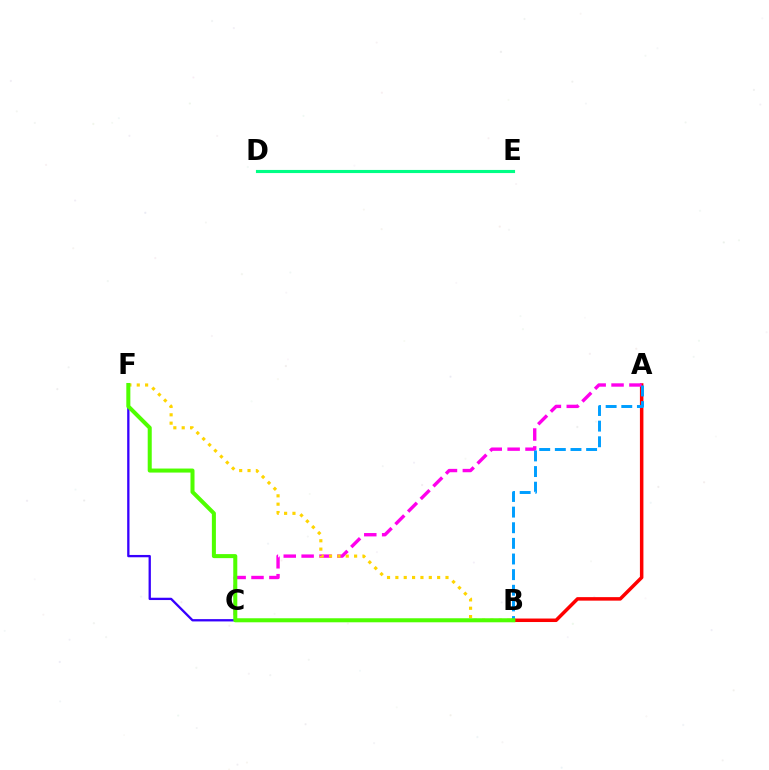{('A', 'B'): [{'color': '#ff0000', 'line_style': 'solid', 'thickness': 2.52}, {'color': '#009eff', 'line_style': 'dashed', 'thickness': 2.12}], ('A', 'C'): [{'color': '#ff00ed', 'line_style': 'dashed', 'thickness': 2.43}], ('C', 'F'): [{'color': '#3700ff', 'line_style': 'solid', 'thickness': 1.66}], ('B', 'F'): [{'color': '#ffd500', 'line_style': 'dotted', 'thickness': 2.27}, {'color': '#4fff00', 'line_style': 'solid', 'thickness': 2.9}], ('D', 'E'): [{'color': '#00ff86', 'line_style': 'solid', 'thickness': 2.25}]}